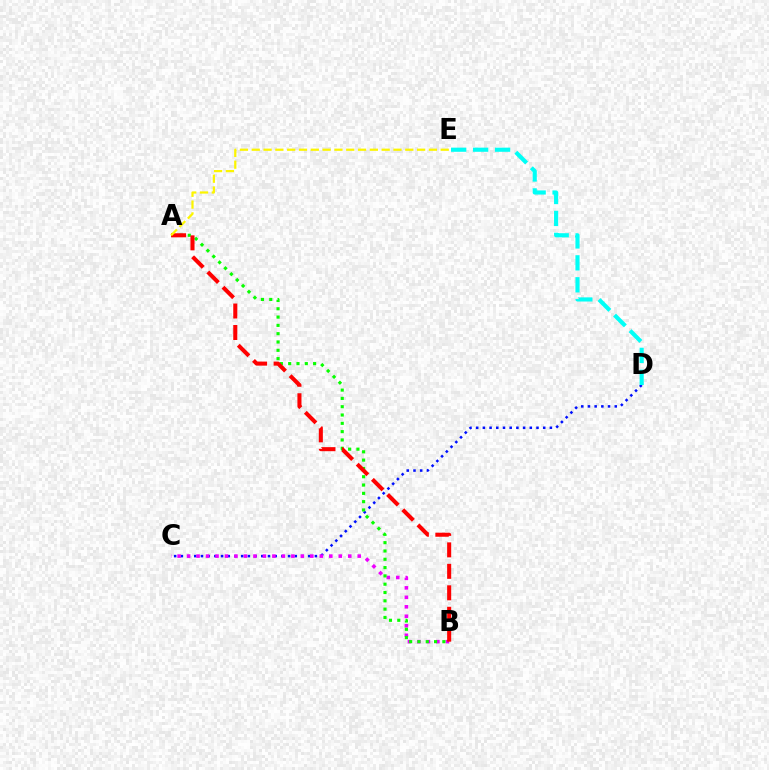{('C', 'D'): [{'color': '#0010ff', 'line_style': 'dotted', 'thickness': 1.82}], ('B', 'C'): [{'color': '#ee00ff', 'line_style': 'dotted', 'thickness': 2.58}], ('A', 'B'): [{'color': '#08ff00', 'line_style': 'dotted', 'thickness': 2.26}, {'color': '#ff0000', 'line_style': 'dashed', 'thickness': 2.92}], ('D', 'E'): [{'color': '#00fff6', 'line_style': 'dashed', 'thickness': 2.98}], ('A', 'E'): [{'color': '#fcf500', 'line_style': 'dashed', 'thickness': 1.6}]}